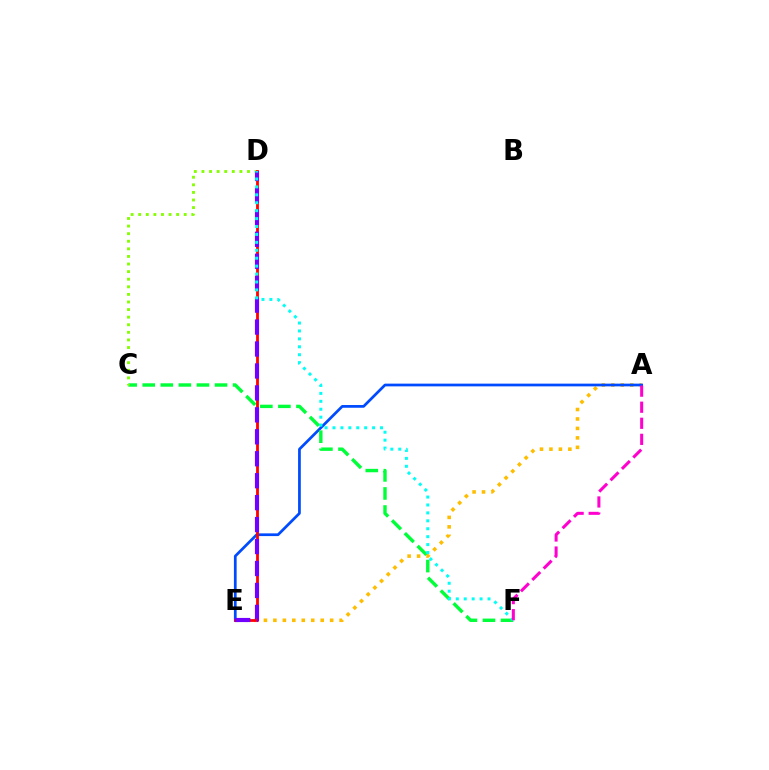{('A', 'E'): [{'color': '#ffbd00', 'line_style': 'dotted', 'thickness': 2.57}, {'color': '#004bff', 'line_style': 'solid', 'thickness': 1.96}], ('C', 'F'): [{'color': '#00ff39', 'line_style': 'dashed', 'thickness': 2.45}], ('C', 'D'): [{'color': '#84ff00', 'line_style': 'dotted', 'thickness': 2.06}], ('D', 'E'): [{'color': '#ff0000', 'line_style': 'solid', 'thickness': 2.02}, {'color': '#7200ff', 'line_style': 'dashed', 'thickness': 2.98}], ('D', 'F'): [{'color': '#00fff6', 'line_style': 'dotted', 'thickness': 2.15}], ('A', 'F'): [{'color': '#ff00cf', 'line_style': 'dashed', 'thickness': 2.18}]}